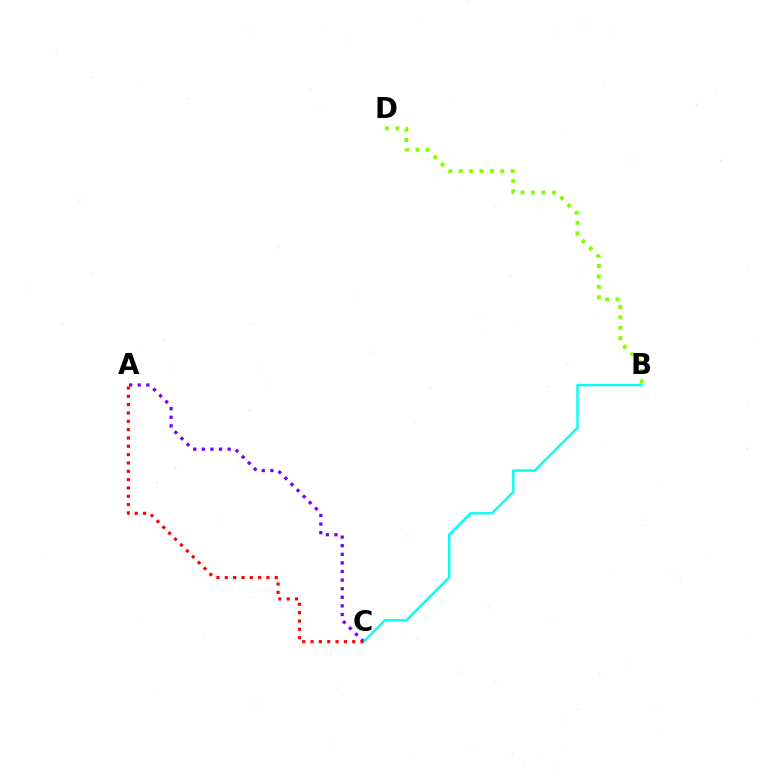{('A', 'C'): [{'color': '#7200ff', 'line_style': 'dotted', 'thickness': 2.34}, {'color': '#ff0000', 'line_style': 'dotted', 'thickness': 2.26}], ('B', 'C'): [{'color': '#00fff6', 'line_style': 'solid', 'thickness': 1.72}], ('B', 'D'): [{'color': '#84ff00', 'line_style': 'dotted', 'thickness': 2.83}]}